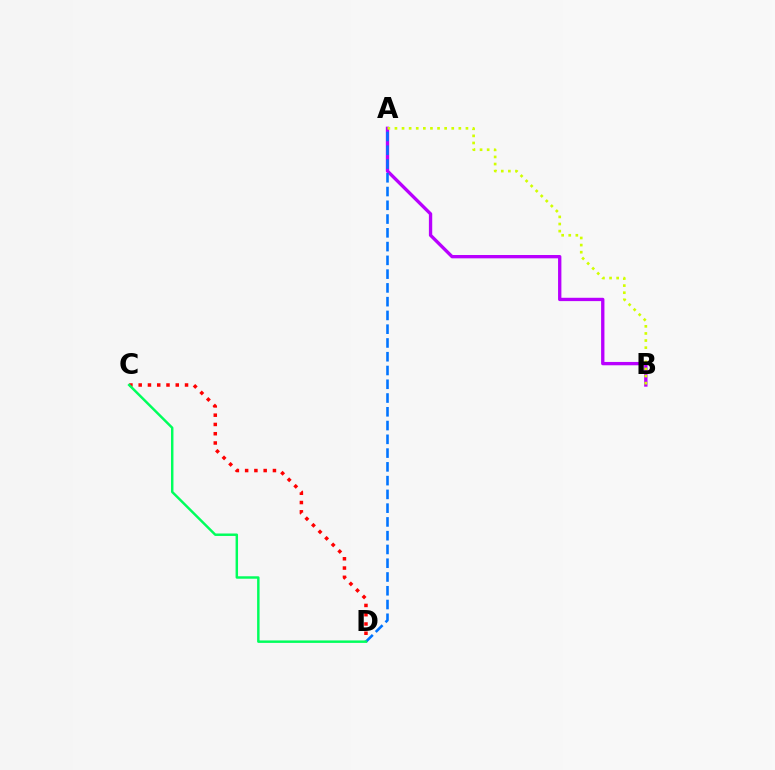{('A', 'B'): [{'color': '#b900ff', 'line_style': 'solid', 'thickness': 2.4}, {'color': '#d1ff00', 'line_style': 'dotted', 'thickness': 1.93}], ('C', 'D'): [{'color': '#ff0000', 'line_style': 'dotted', 'thickness': 2.52}, {'color': '#00ff5c', 'line_style': 'solid', 'thickness': 1.77}], ('A', 'D'): [{'color': '#0074ff', 'line_style': 'dashed', 'thickness': 1.87}]}